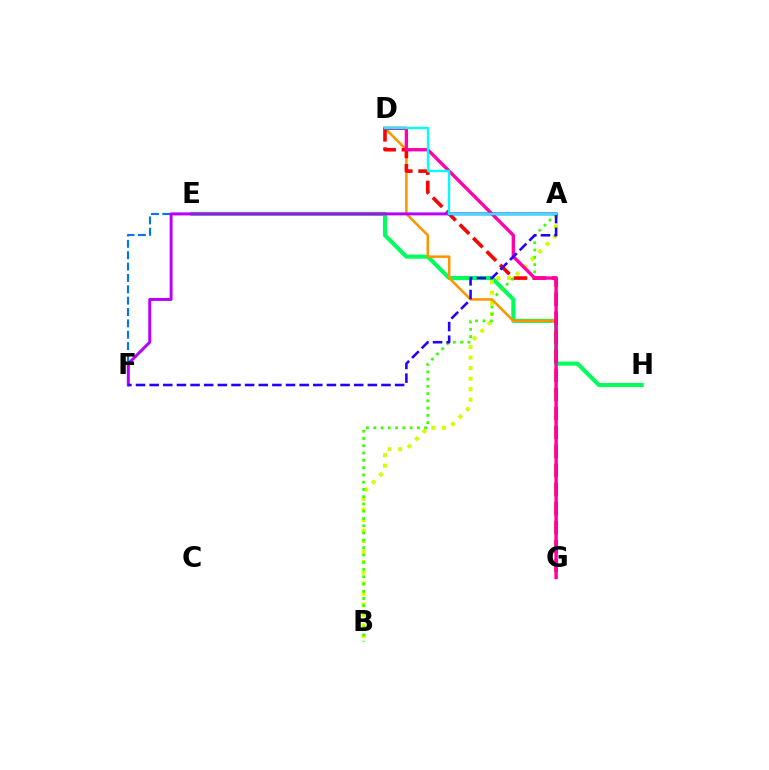{('E', 'H'): [{'color': '#00ff5c', 'line_style': 'solid', 'thickness': 2.94}], ('A', 'B'): [{'color': '#d1ff00', 'line_style': 'dotted', 'thickness': 2.86}, {'color': '#3dff00', 'line_style': 'dotted', 'thickness': 1.98}], ('E', 'F'): [{'color': '#0074ff', 'line_style': 'dashed', 'thickness': 1.54}], ('D', 'G'): [{'color': '#ff9400', 'line_style': 'solid', 'thickness': 1.82}, {'color': '#ff0000', 'line_style': 'dashed', 'thickness': 2.58}, {'color': '#ff00ac', 'line_style': 'solid', 'thickness': 2.42}], ('A', 'F'): [{'color': '#b900ff', 'line_style': 'solid', 'thickness': 2.13}, {'color': '#2500ff', 'line_style': 'dashed', 'thickness': 1.85}], ('A', 'D'): [{'color': '#00fff6', 'line_style': 'solid', 'thickness': 1.69}]}